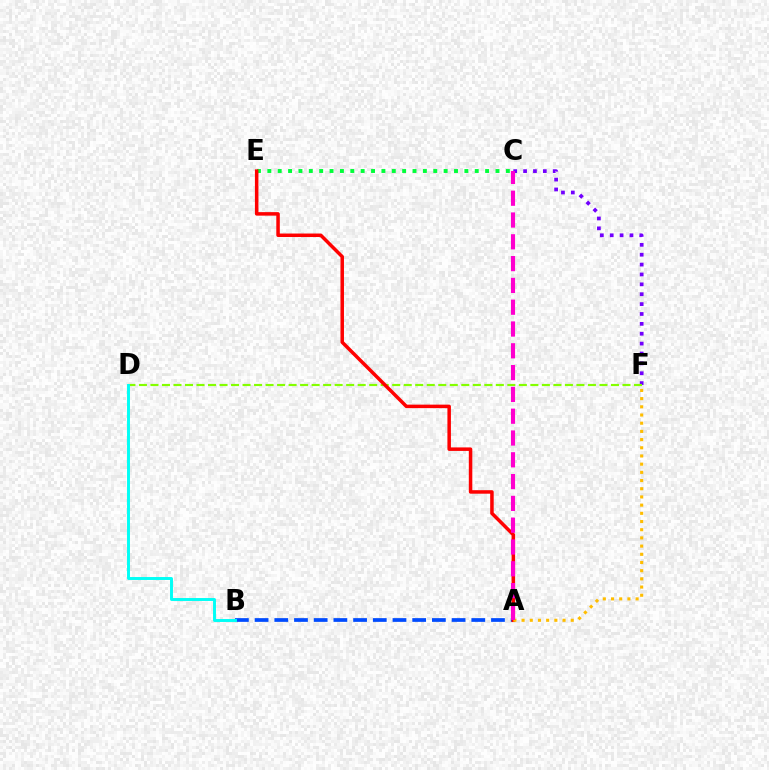{('A', 'B'): [{'color': '#004bff', 'line_style': 'dashed', 'thickness': 2.68}], ('C', 'E'): [{'color': '#00ff39', 'line_style': 'dotted', 'thickness': 2.82}], ('C', 'F'): [{'color': '#7200ff', 'line_style': 'dotted', 'thickness': 2.68}], ('D', 'F'): [{'color': '#84ff00', 'line_style': 'dashed', 'thickness': 1.56}], ('A', 'E'): [{'color': '#ff0000', 'line_style': 'solid', 'thickness': 2.52}], ('A', 'F'): [{'color': '#ffbd00', 'line_style': 'dotted', 'thickness': 2.23}], ('B', 'D'): [{'color': '#00fff6', 'line_style': 'solid', 'thickness': 2.12}], ('A', 'C'): [{'color': '#ff00cf', 'line_style': 'dashed', 'thickness': 2.96}]}